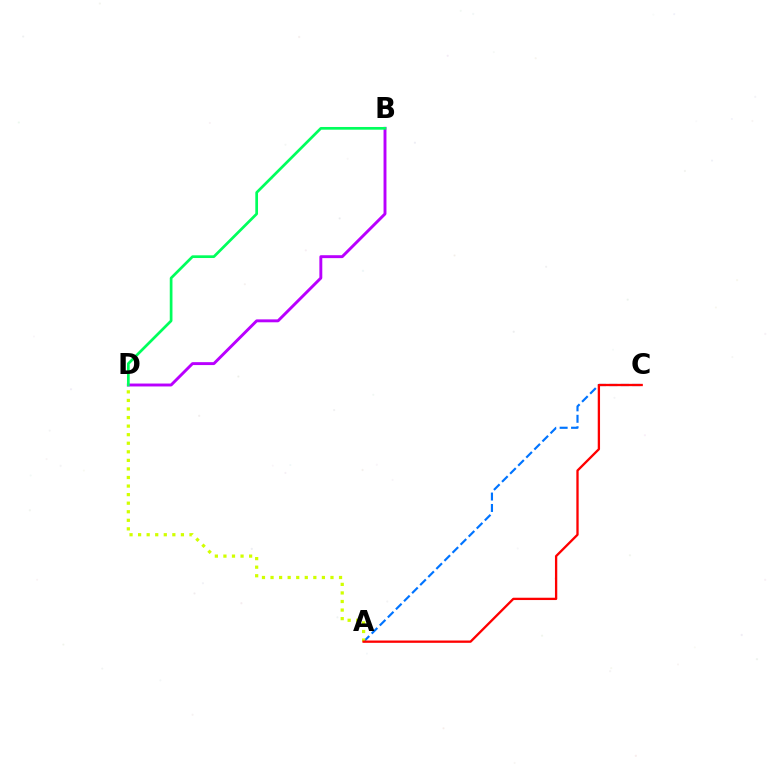{('A', 'C'): [{'color': '#0074ff', 'line_style': 'dashed', 'thickness': 1.55}, {'color': '#ff0000', 'line_style': 'solid', 'thickness': 1.67}], ('A', 'D'): [{'color': '#d1ff00', 'line_style': 'dotted', 'thickness': 2.33}], ('B', 'D'): [{'color': '#b900ff', 'line_style': 'solid', 'thickness': 2.1}, {'color': '#00ff5c', 'line_style': 'solid', 'thickness': 1.95}]}